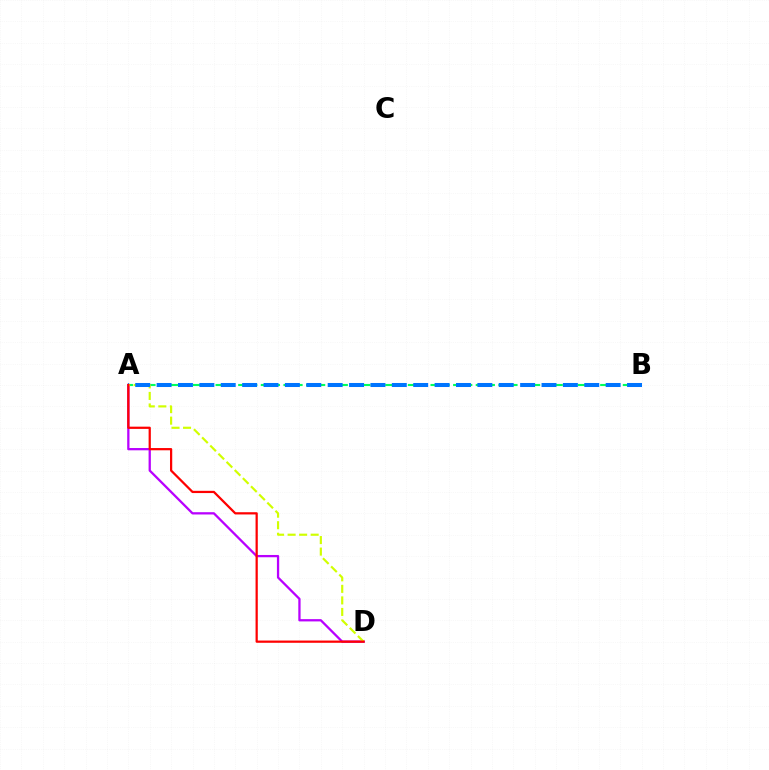{('A', 'D'): [{'color': '#b900ff', 'line_style': 'solid', 'thickness': 1.64}, {'color': '#d1ff00', 'line_style': 'dashed', 'thickness': 1.57}, {'color': '#ff0000', 'line_style': 'solid', 'thickness': 1.61}], ('A', 'B'): [{'color': '#00ff5c', 'line_style': 'dashed', 'thickness': 1.54}, {'color': '#0074ff', 'line_style': 'dashed', 'thickness': 2.91}]}